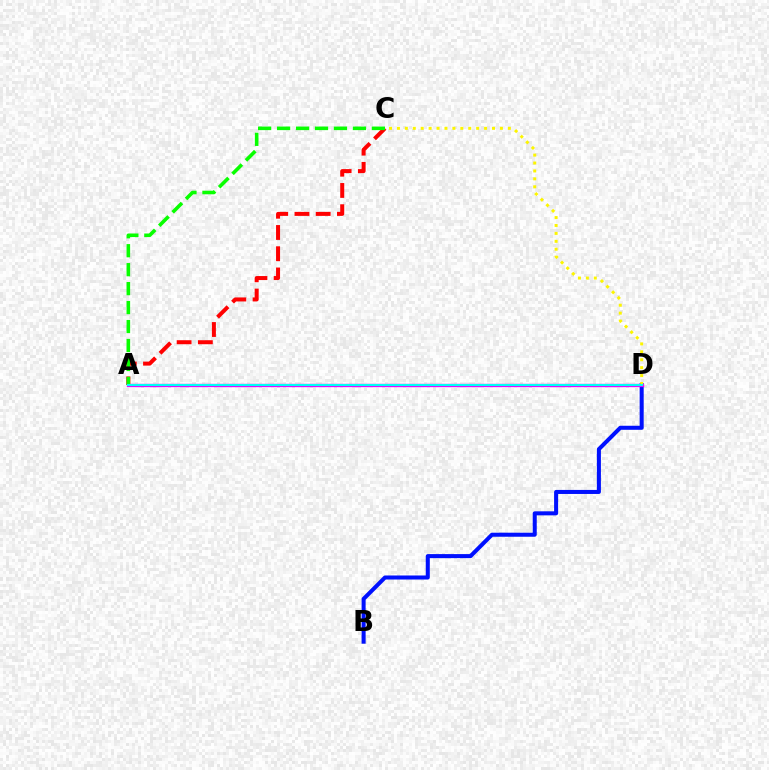{('B', 'D'): [{'color': '#0010ff', 'line_style': 'solid', 'thickness': 2.91}], ('A', 'C'): [{'color': '#ff0000', 'line_style': 'dashed', 'thickness': 2.89}, {'color': '#08ff00', 'line_style': 'dashed', 'thickness': 2.58}], ('A', 'D'): [{'color': '#ee00ff', 'line_style': 'solid', 'thickness': 2.39}, {'color': '#00fff6', 'line_style': 'solid', 'thickness': 1.53}], ('C', 'D'): [{'color': '#fcf500', 'line_style': 'dotted', 'thickness': 2.15}]}